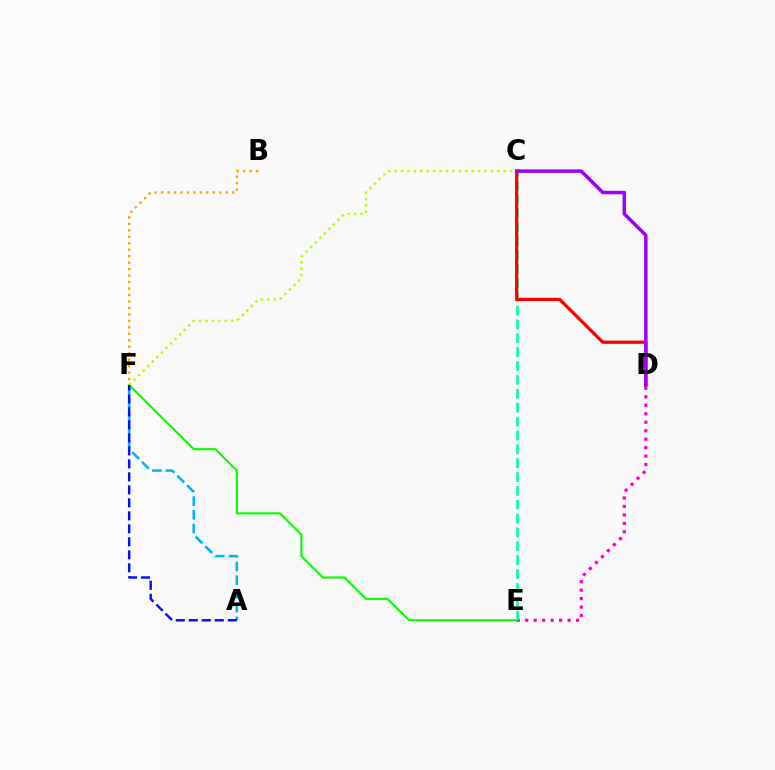{('E', 'F'): [{'color': '#08ff00', 'line_style': 'solid', 'thickness': 1.53}], ('D', 'E'): [{'color': '#ff00bd', 'line_style': 'dotted', 'thickness': 2.3}], ('A', 'F'): [{'color': '#00b5ff', 'line_style': 'dashed', 'thickness': 1.86}, {'color': '#0010ff', 'line_style': 'dashed', 'thickness': 1.77}], ('B', 'F'): [{'color': '#ffa500', 'line_style': 'dotted', 'thickness': 1.76}], ('C', 'E'): [{'color': '#00ff9d', 'line_style': 'dashed', 'thickness': 1.88}], ('C', 'F'): [{'color': '#b3ff00', 'line_style': 'dotted', 'thickness': 1.74}], ('C', 'D'): [{'color': '#ff0000', 'line_style': 'solid', 'thickness': 2.33}, {'color': '#9b00ff', 'line_style': 'solid', 'thickness': 2.51}]}